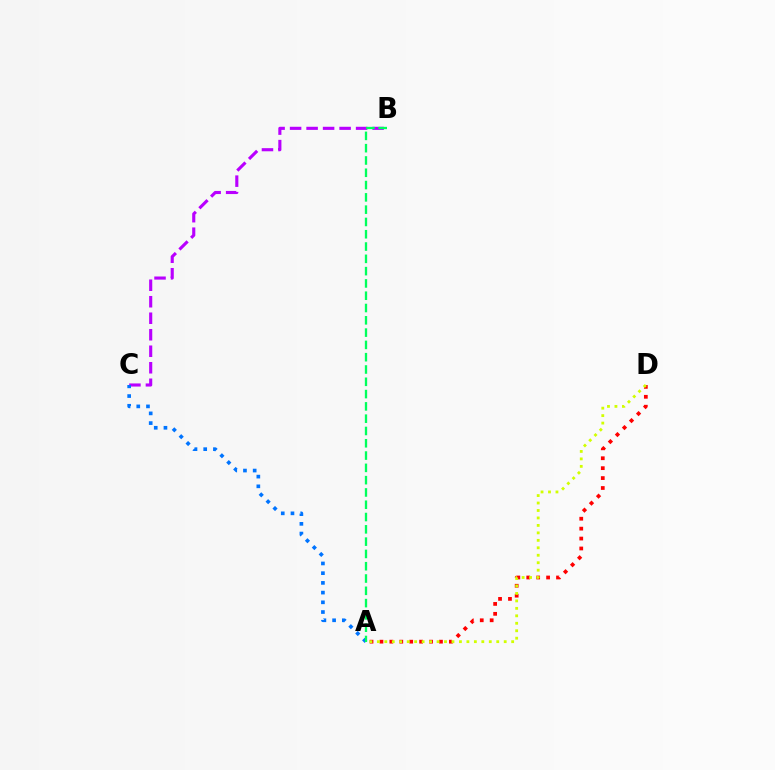{('B', 'C'): [{'color': '#b900ff', 'line_style': 'dashed', 'thickness': 2.24}], ('A', 'D'): [{'color': '#ff0000', 'line_style': 'dotted', 'thickness': 2.7}, {'color': '#d1ff00', 'line_style': 'dotted', 'thickness': 2.03}], ('A', 'C'): [{'color': '#0074ff', 'line_style': 'dotted', 'thickness': 2.64}], ('A', 'B'): [{'color': '#00ff5c', 'line_style': 'dashed', 'thickness': 1.67}]}